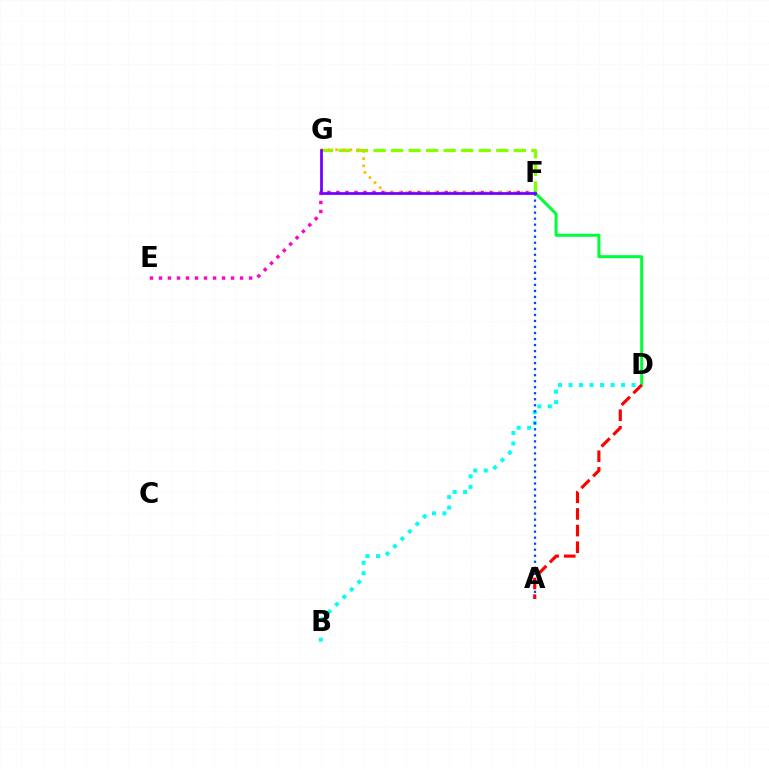{('F', 'G'): [{'color': '#84ff00', 'line_style': 'dashed', 'thickness': 2.38}, {'color': '#ffbd00', 'line_style': 'dotted', 'thickness': 1.95}, {'color': '#7200ff', 'line_style': 'solid', 'thickness': 1.98}], ('B', 'D'): [{'color': '#00fff6', 'line_style': 'dotted', 'thickness': 2.86}], ('D', 'F'): [{'color': '#00ff39', 'line_style': 'solid', 'thickness': 2.17}], ('E', 'F'): [{'color': '#ff00cf', 'line_style': 'dotted', 'thickness': 2.45}], ('A', 'F'): [{'color': '#004bff', 'line_style': 'dotted', 'thickness': 1.64}], ('A', 'D'): [{'color': '#ff0000', 'line_style': 'dashed', 'thickness': 2.26}]}